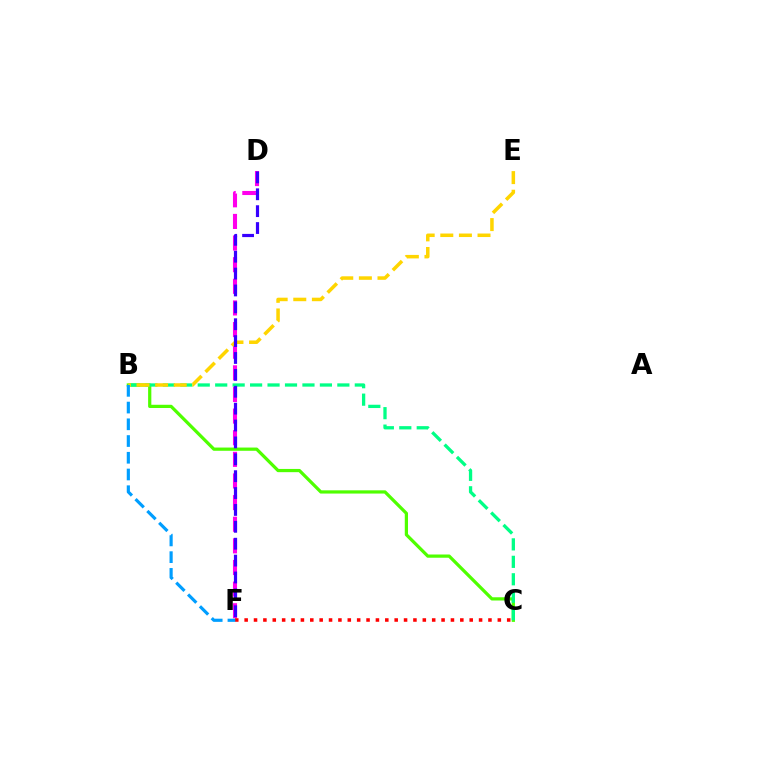{('B', 'C'): [{'color': '#4fff00', 'line_style': 'solid', 'thickness': 2.32}, {'color': '#00ff86', 'line_style': 'dashed', 'thickness': 2.37}], ('D', 'F'): [{'color': '#ff00ed', 'line_style': 'dashed', 'thickness': 2.94}, {'color': '#3700ff', 'line_style': 'dashed', 'thickness': 2.29}], ('B', 'E'): [{'color': '#ffd500', 'line_style': 'dashed', 'thickness': 2.53}], ('C', 'F'): [{'color': '#ff0000', 'line_style': 'dotted', 'thickness': 2.55}], ('B', 'F'): [{'color': '#009eff', 'line_style': 'dashed', 'thickness': 2.27}]}